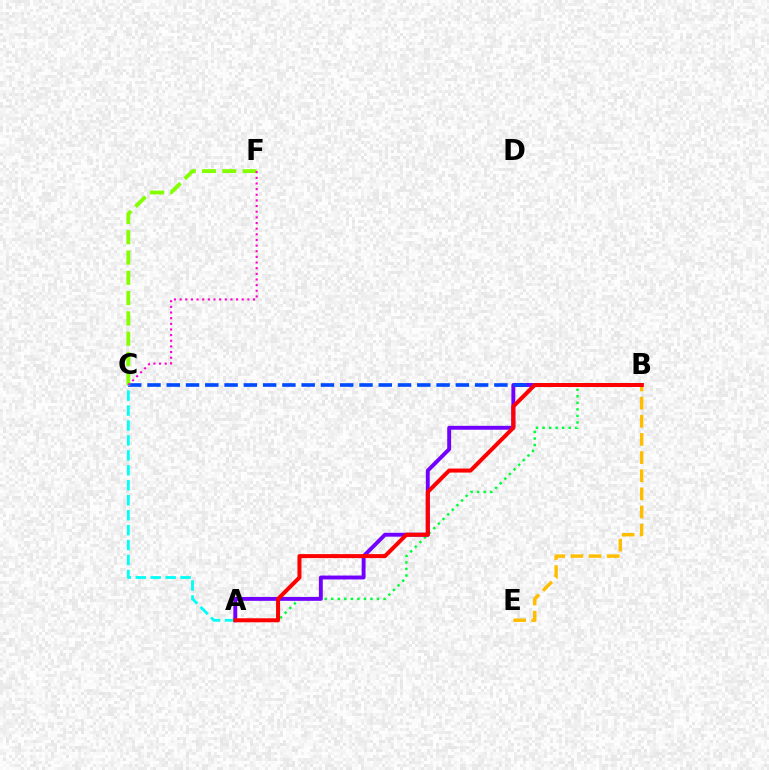{('A', 'B'): [{'color': '#00ff39', 'line_style': 'dotted', 'thickness': 1.78}, {'color': '#7200ff', 'line_style': 'solid', 'thickness': 2.8}, {'color': '#ff0000', 'line_style': 'solid', 'thickness': 2.89}], ('B', 'C'): [{'color': '#004bff', 'line_style': 'dashed', 'thickness': 2.62}], ('A', 'C'): [{'color': '#00fff6', 'line_style': 'dashed', 'thickness': 2.03}], ('C', 'F'): [{'color': '#84ff00', 'line_style': 'dashed', 'thickness': 2.76}, {'color': '#ff00cf', 'line_style': 'dotted', 'thickness': 1.53}], ('B', 'E'): [{'color': '#ffbd00', 'line_style': 'dashed', 'thickness': 2.47}]}